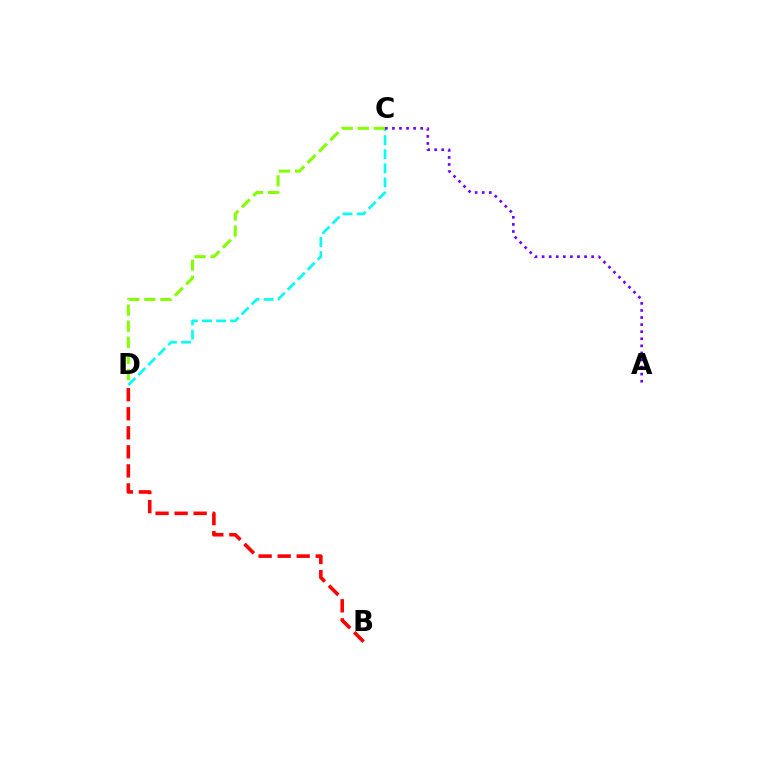{('C', 'D'): [{'color': '#00fff6', 'line_style': 'dashed', 'thickness': 1.92}, {'color': '#84ff00', 'line_style': 'dashed', 'thickness': 2.19}], ('B', 'D'): [{'color': '#ff0000', 'line_style': 'dashed', 'thickness': 2.59}], ('A', 'C'): [{'color': '#7200ff', 'line_style': 'dotted', 'thickness': 1.92}]}